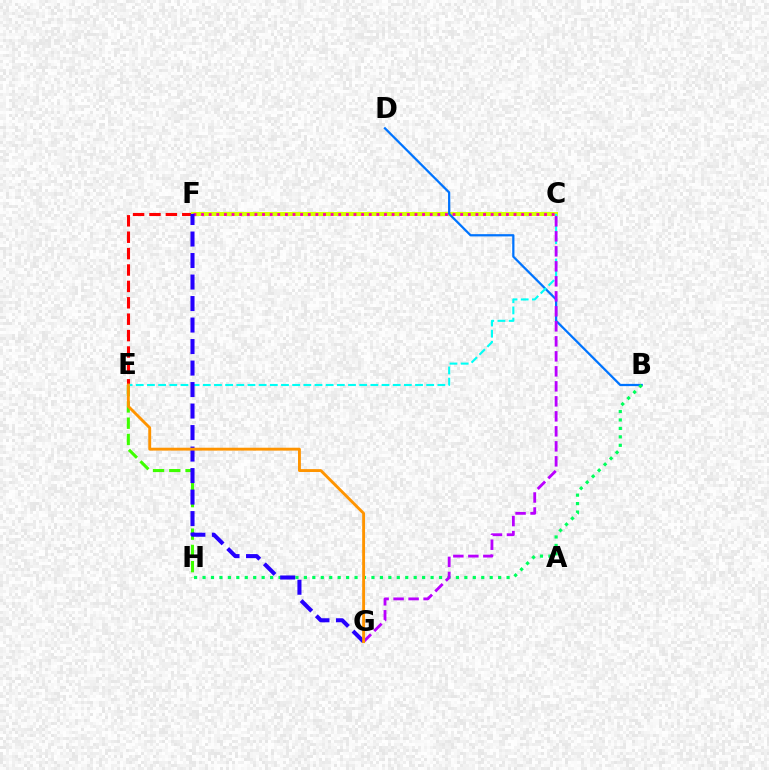{('E', 'F'): [{'color': '#ff0000', 'line_style': 'dashed', 'thickness': 2.23}], ('C', 'F'): [{'color': '#d1ff00', 'line_style': 'solid', 'thickness': 2.91}, {'color': '#ff00ac', 'line_style': 'dotted', 'thickness': 2.07}], ('B', 'D'): [{'color': '#0074ff', 'line_style': 'solid', 'thickness': 1.62}], ('E', 'H'): [{'color': '#3dff00', 'line_style': 'dashed', 'thickness': 2.21}], ('B', 'H'): [{'color': '#00ff5c', 'line_style': 'dotted', 'thickness': 2.29}], ('C', 'E'): [{'color': '#00fff6', 'line_style': 'dashed', 'thickness': 1.52}], ('C', 'G'): [{'color': '#b900ff', 'line_style': 'dashed', 'thickness': 2.04}], ('F', 'G'): [{'color': '#2500ff', 'line_style': 'dashed', 'thickness': 2.92}], ('E', 'G'): [{'color': '#ff9400', 'line_style': 'solid', 'thickness': 2.07}]}